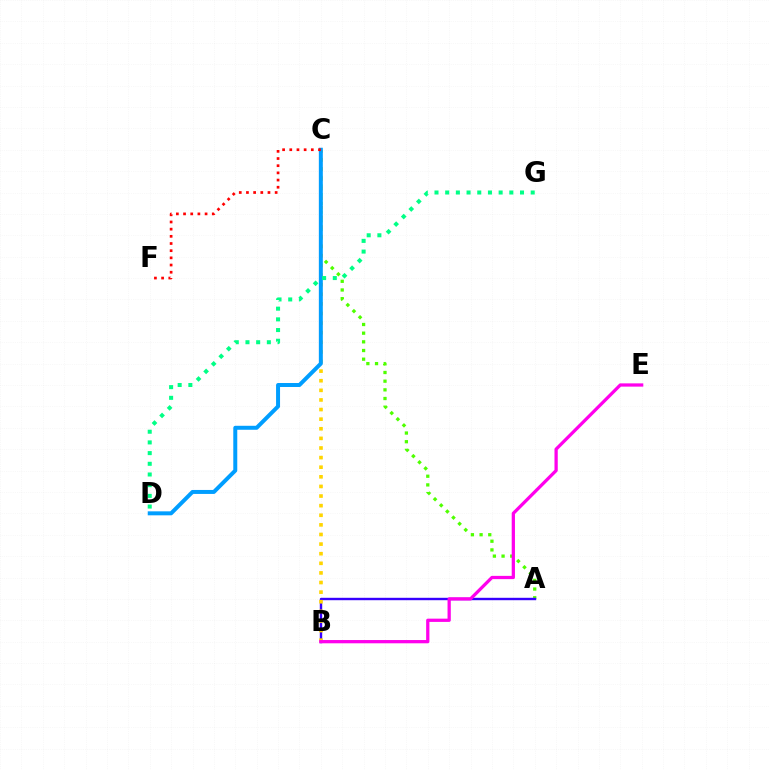{('A', 'C'): [{'color': '#4fff00', 'line_style': 'dotted', 'thickness': 2.36}], ('A', 'B'): [{'color': '#3700ff', 'line_style': 'solid', 'thickness': 1.73}], ('B', 'C'): [{'color': '#ffd500', 'line_style': 'dotted', 'thickness': 2.61}], ('C', 'D'): [{'color': '#009eff', 'line_style': 'solid', 'thickness': 2.86}], ('C', 'F'): [{'color': '#ff0000', 'line_style': 'dotted', 'thickness': 1.95}], ('B', 'E'): [{'color': '#ff00ed', 'line_style': 'solid', 'thickness': 2.35}], ('D', 'G'): [{'color': '#00ff86', 'line_style': 'dotted', 'thickness': 2.9}]}